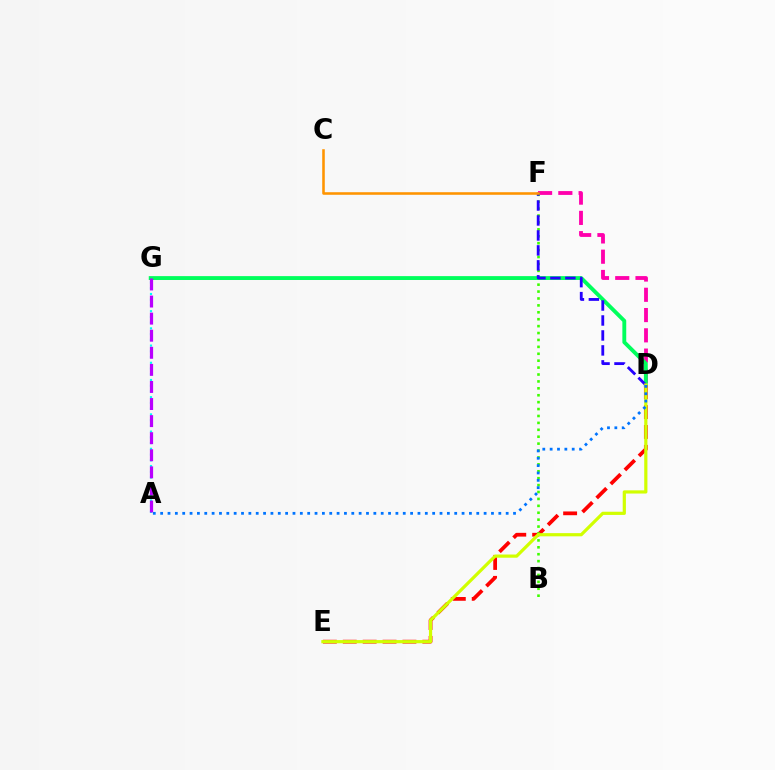{('D', 'F'): [{'color': '#ff00ac', 'line_style': 'dashed', 'thickness': 2.75}, {'color': '#2500ff', 'line_style': 'dashed', 'thickness': 2.03}], ('A', 'G'): [{'color': '#00fff6', 'line_style': 'dotted', 'thickness': 1.56}, {'color': '#b900ff', 'line_style': 'dashed', 'thickness': 2.32}], ('D', 'G'): [{'color': '#00ff5c', 'line_style': 'solid', 'thickness': 2.78}], ('D', 'E'): [{'color': '#ff0000', 'line_style': 'dashed', 'thickness': 2.7}, {'color': '#d1ff00', 'line_style': 'solid', 'thickness': 2.3}], ('B', 'F'): [{'color': '#3dff00', 'line_style': 'dotted', 'thickness': 1.88}], ('C', 'F'): [{'color': '#ff9400', 'line_style': 'solid', 'thickness': 1.85}], ('A', 'D'): [{'color': '#0074ff', 'line_style': 'dotted', 'thickness': 2.0}]}